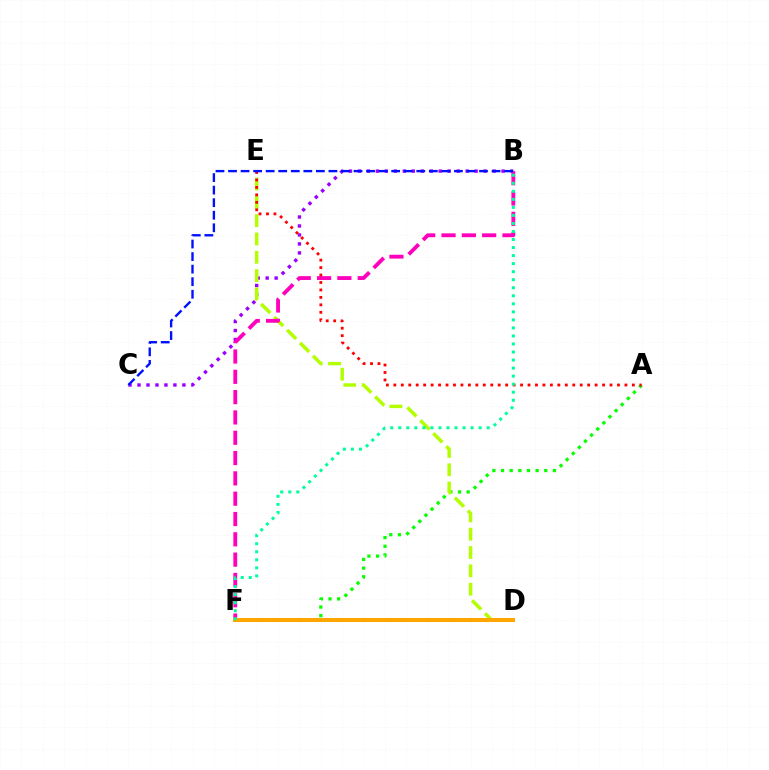{('D', 'F'): [{'color': '#00b5ff', 'line_style': 'dotted', 'thickness': 1.96}, {'color': '#ffa500', 'line_style': 'solid', 'thickness': 2.91}], ('A', 'F'): [{'color': '#08ff00', 'line_style': 'dotted', 'thickness': 2.35}], ('B', 'C'): [{'color': '#9b00ff', 'line_style': 'dotted', 'thickness': 2.44}, {'color': '#0010ff', 'line_style': 'dashed', 'thickness': 1.7}], ('D', 'E'): [{'color': '#b3ff00', 'line_style': 'dashed', 'thickness': 2.49}], ('B', 'F'): [{'color': '#ff00bd', 'line_style': 'dashed', 'thickness': 2.76}, {'color': '#00ff9d', 'line_style': 'dotted', 'thickness': 2.18}], ('A', 'E'): [{'color': '#ff0000', 'line_style': 'dotted', 'thickness': 2.03}]}